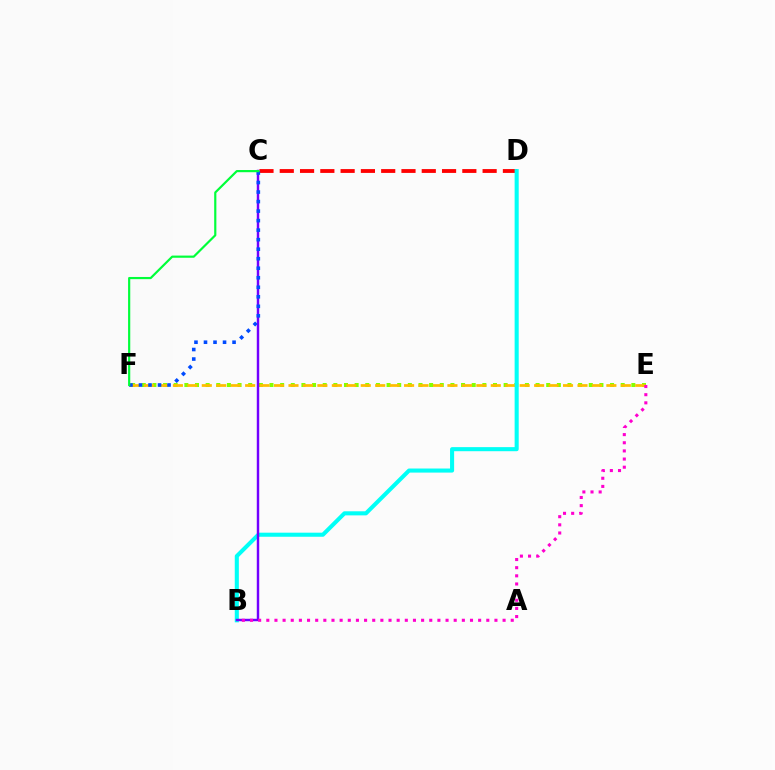{('E', 'F'): [{'color': '#84ff00', 'line_style': 'dotted', 'thickness': 2.89}, {'color': '#ffbd00', 'line_style': 'dashed', 'thickness': 1.96}], ('C', 'D'): [{'color': '#ff0000', 'line_style': 'dashed', 'thickness': 2.76}], ('B', 'D'): [{'color': '#00fff6', 'line_style': 'solid', 'thickness': 2.93}], ('B', 'C'): [{'color': '#7200ff', 'line_style': 'solid', 'thickness': 1.76}], ('C', 'F'): [{'color': '#004bff', 'line_style': 'dotted', 'thickness': 2.59}, {'color': '#00ff39', 'line_style': 'solid', 'thickness': 1.57}], ('B', 'E'): [{'color': '#ff00cf', 'line_style': 'dotted', 'thickness': 2.21}]}